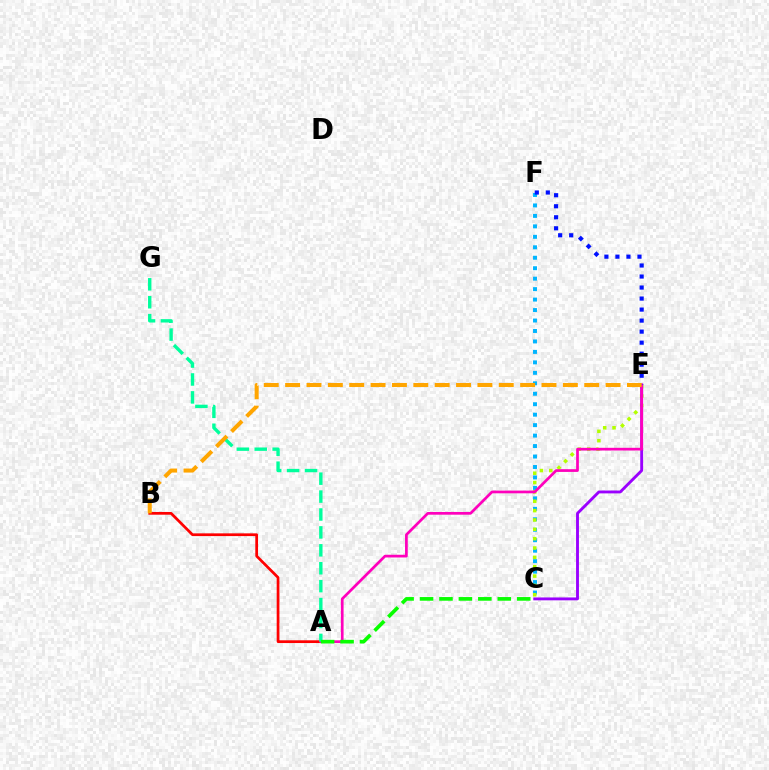{('C', 'F'): [{'color': '#00b5ff', 'line_style': 'dotted', 'thickness': 2.84}], ('C', 'E'): [{'color': '#b3ff00', 'line_style': 'dotted', 'thickness': 2.54}, {'color': '#9b00ff', 'line_style': 'solid', 'thickness': 2.07}], ('A', 'B'): [{'color': '#ff0000', 'line_style': 'solid', 'thickness': 1.97}], ('A', 'E'): [{'color': '#ff00bd', 'line_style': 'solid', 'thickness': 1.96}], ('A', 'G'): [{'color': '#00ff9d', 'line_style': 'dashed', 'thickness': 2.43}], ('A', 'C'): [{'color': '#08ff00', 'line_style': 'dashed', 'thickness': 2.64}], ('E', 'F'): [{'color': '#0010ff', 'line_style': 'dotted', 'thickness': 2.99}], ('B', 'E'): [{'color': '#ffa500', 'line_style': 'dashed', 'thickness': 2.9}]}